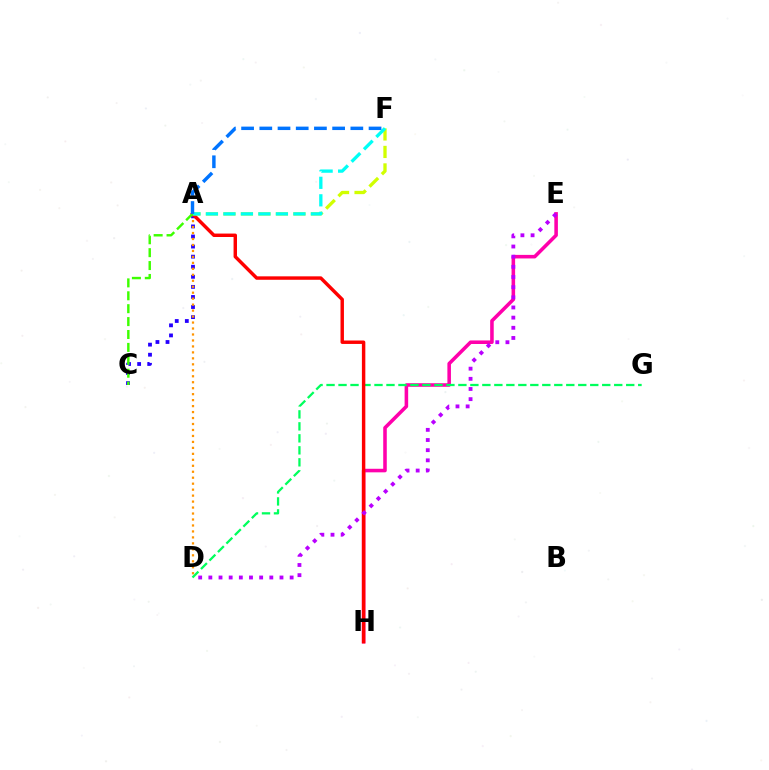{('A', 'C'): [{'color': '#2500ff', 'line_style': 'dotted', 'thickness': 2.74}, {'color': '#3dff00', 'line_style': 'dashed', 'thickness': 1.75}], ('E', 'H'): [{'color': '#ff00ac', 'line_style': 'solid', 'thickness': 2.56}], ('D', 'G'): [{'color': '#00ff5c', 'line_style': 'dashed', 'thickness': 1.63}], ('A', 'D'): [{'color': '#ff9400', 'line_style': 'dotted', 'thickness': 1.62}], ('A', 'H'): [{'color': '#ff0000', 'line_style': 'solid', 'thickness': 2.47}], ('A', 'F'): [{'color': '#d1ff00', 'line_style': 'dashed', 'thickness': 2.38}, {'color': '#00fff6', 'line_style': 'dashed', 'thickness': 2.38}, {'color': '#0074ff', 'line_style': 'dashed', 'thickness': 2.47}], ('D', 'E'): [{'color': '#b900ff', 'line_style': 'dotted', 'thickness': 2.76}]}